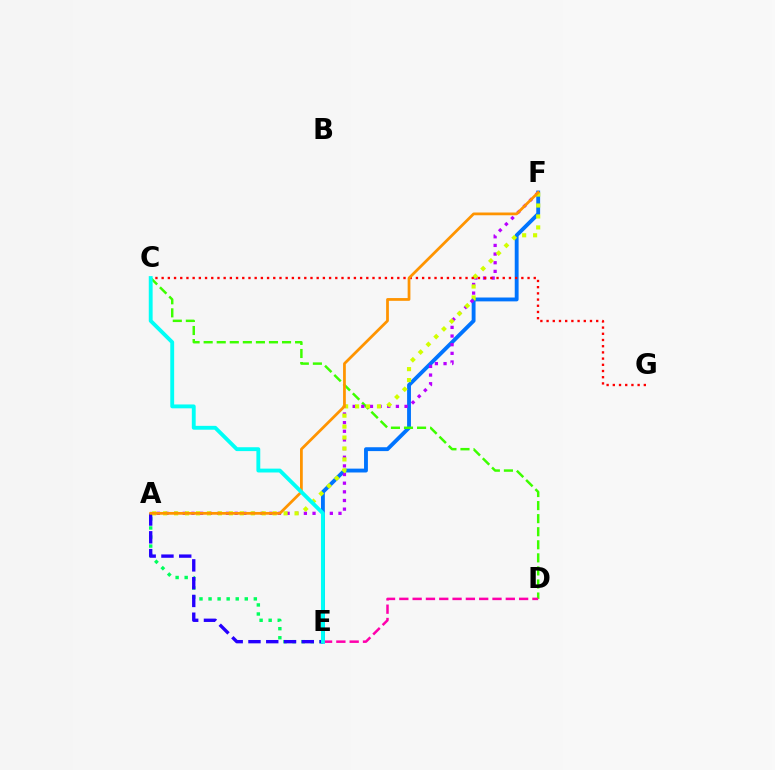{('A', 'E'): [{'color': '#00ff5c', 'line_style': 'dotted', 'thickness': 2.46}, {'color': '#2500ff', 'line_style': 'dashed', 'thickness': 2.42}], ('E', 'F'): [{'color': '#0074ff', 'line_style': 'solid', 'thickness': 2.78}], ('C', 'D'): [{'color': '#3dff00', 'line_style': 'dashed', 'thickness': 1.77}], ('A', 'F'): [{'color': '#b900ff', 'line_style': 'dotted', 'thickness': 2.35}, {'color': '#d1ff00', 'line_style': 'dotted', 'thickness': 2.97}, {'color': '#ff9400', 'line_style': 'solid', 'thickness': 1.99}], ('D', 'E'): [{'color': '#ff00ac', 'line_style': 'dashed', 'thickness': 1.81}], ('C', 'G'): [{'color': '#ff0000', 'line_style': 'dotted', 'thickness': 1.69}], ('C', 'E'): [{'color': '#00fff6', 'line_style': 'solid', 'thickness': 2.78}]}